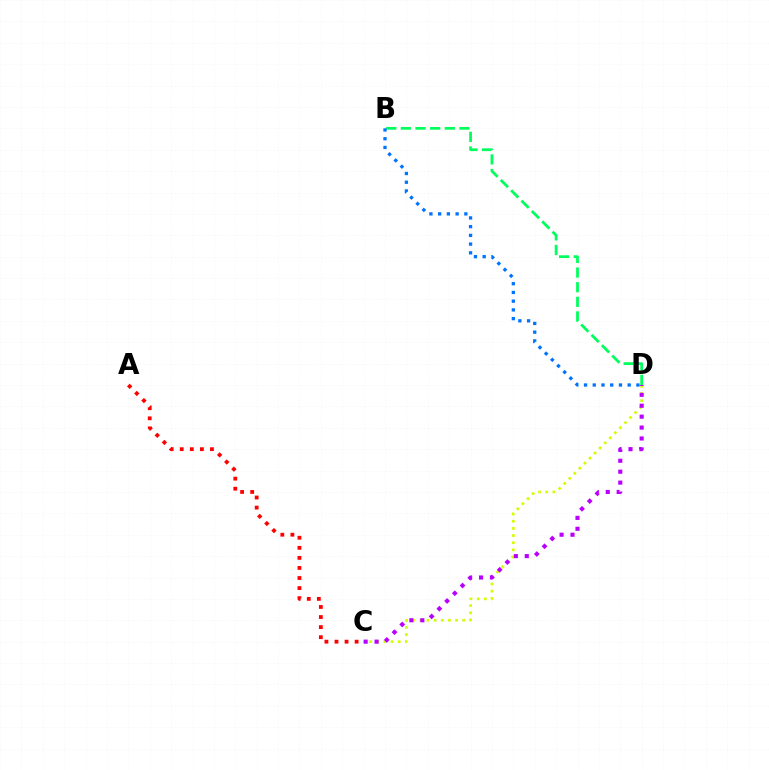{('A', 'C'): [{'color': '#ff0000', 'line_style': 'dotted', 'thickness': 2.74}], ('C', 'D'): [{'color': '#d1ff00', 'line_style': 'dotted', 'thickness': 1.95}, {'color': '#b900ff', 'line_style': 'dotted', 'thickness': 2.97}], ('B', 'D'): [{'color': '#00ff5c', 'line_style': 'dashed', 'thickness': 1.99}, {'color': '#0074ff', 'line_style': 'dotted', 'thickness': 2.37}]}